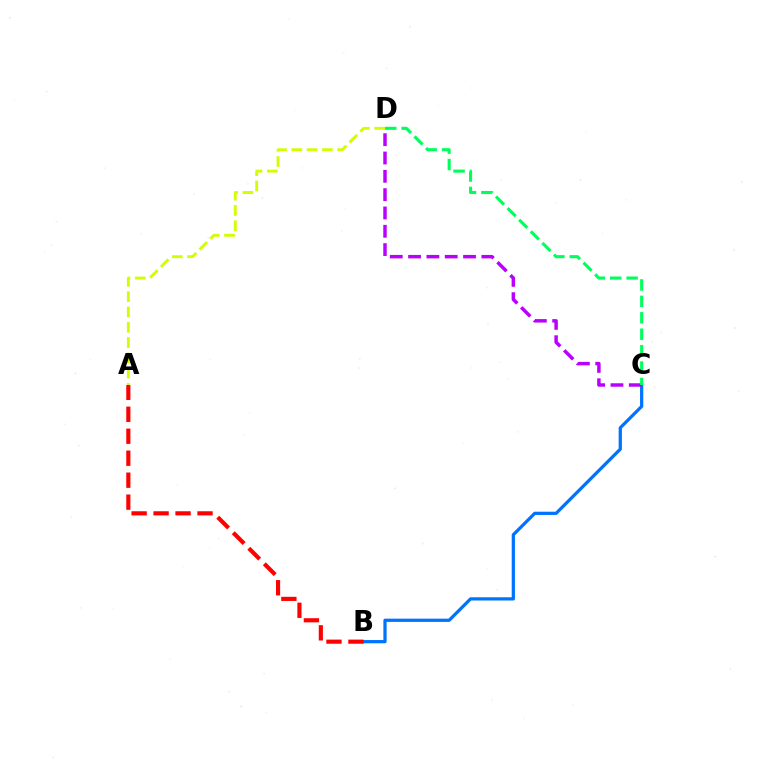{('B', 'C'): [{'color': '#0074ff', 'line_style': 'solid', 'thickness': 2.33}], ('A', 'D'): [{'color': '#d1ff00', 'line_style': 'dashed', 'thickness': 2.08}], ('A', 'B'): [{'color': '#ff0000', 'line_style': 'dashed', 'thickness': 2.98}], ('C', 'D'): [{'color': '#b900ff', 'line_style': 'dashed', 'thickness': 2.49}, {'color': '#00ff5c', 'line_style': 'dashed', 'thickness': 2.23}]}